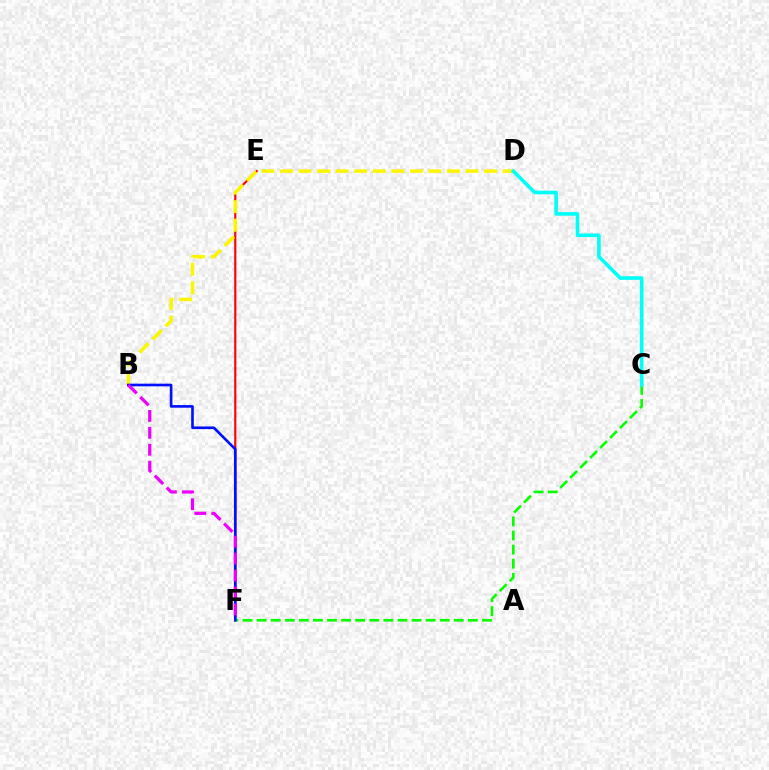{('E', 'F'): [{'color': '#ff0000', 'line_style': 'solid', 'thickness': 1.54}], ('C', 'F'): [{'color': '#08ff00', 'line_style': 'dashed', 'thickness': 1.91}], ('B', 'D'): [{'color': '#fcf500', 'line_style': 'dashed', 'thickness': 2.52}], ('B', 'F'): [{'color': '#0010ff', 'line_style': 'solid', 'thickness': 1.91}, {'color': '#ee00ff', 'line_style': 'dashed', 'thickness': 2.3}], ('C', 'D'): [{'color': '#00fff6', 'line_style': 'solid', 'thickness': 2.61}]}